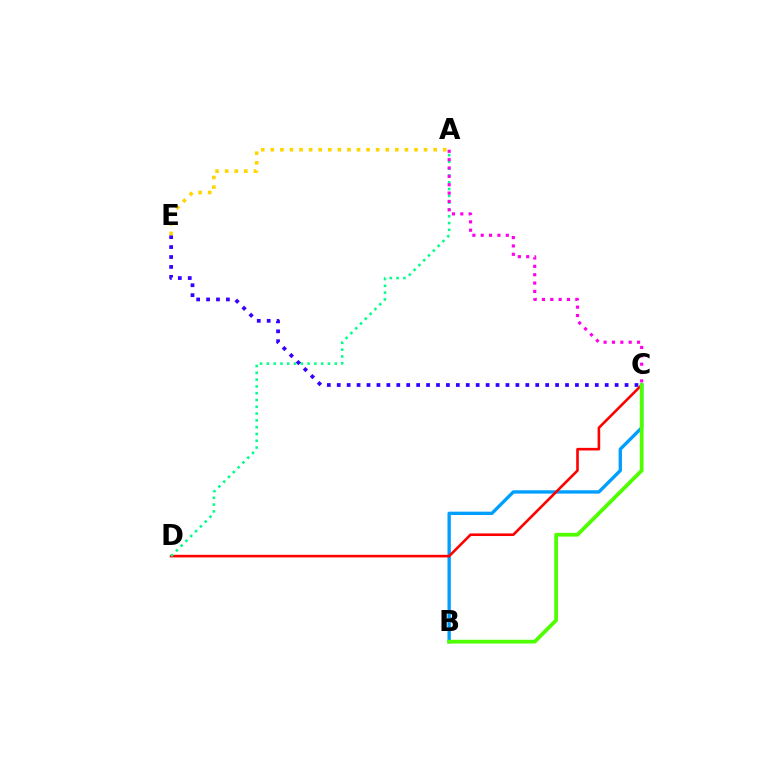{('B', 'C'): [{'color': '#009eff', 'line_style': 'solid', 'thickness': 2.41}, {'color': '#4fff00', 'line_style': 'solid', 'thickness': 2.7}], ('C', 'D'): [{'color': '#ff0000', 'line_style': 'solid', 'thickness': 1.87}], ('A', 'D'): [{'color': '#00ff86', 'line_style': 'dotted', 'thickness': 1.85}], ('C', 'E'): [{'color': '#3700ff', 'line_style': 'dotted', 'thickness': 2.7}], ('A', 'E'): [{'color': '#ffd500', 'line_style': 'dotted', 'thickness': 2.6}], ('A', 'C'): [{'color': '#ff00ed', 'line_style': 'dotted', 'thickness': 2.27}]}